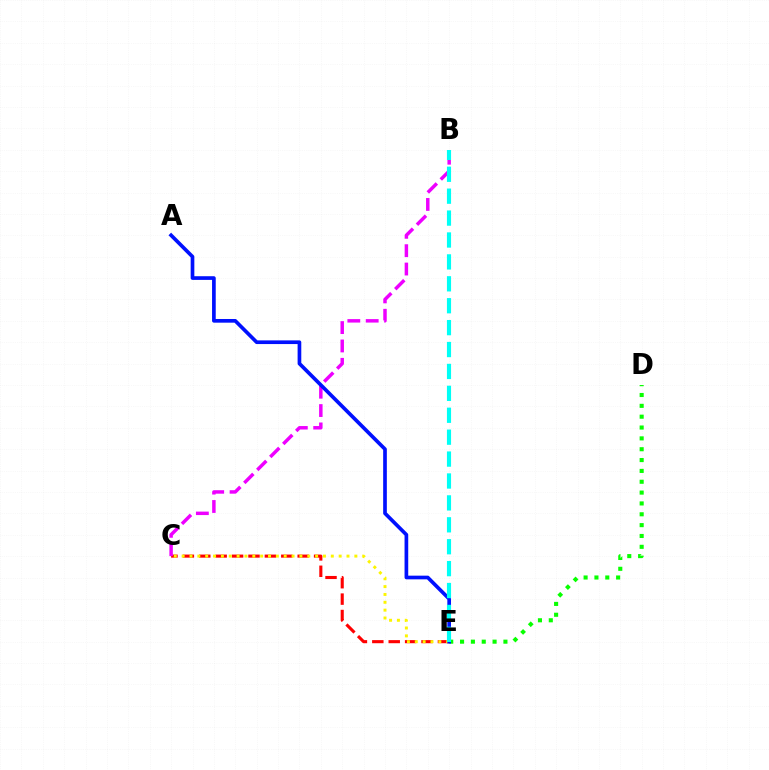{('C', 'E'): [{'color': '#ff0000', 'line_style': 'dashed', 'thickness': 2.23}, {'color': '#fcf500', 'line_style': 'dotted', 'thickness': 2.13}], ('D', 'E'): [{'color': '#08ff00', 'line_style': 'dotted', 'thickness': 2.95}], ('B', 'C'): [{'color': '#ee00ff', 'line_style': 'dashed', 'thickness': 2.49}], ('A', 'E'): [{'color': '#0010ff', 'line_style': 'solid', 'thickness': 2.65}], ('B', 'E'): [{'color': '#00fff6', 'line_style': 'dashed', 'thickness': 2.98}]}